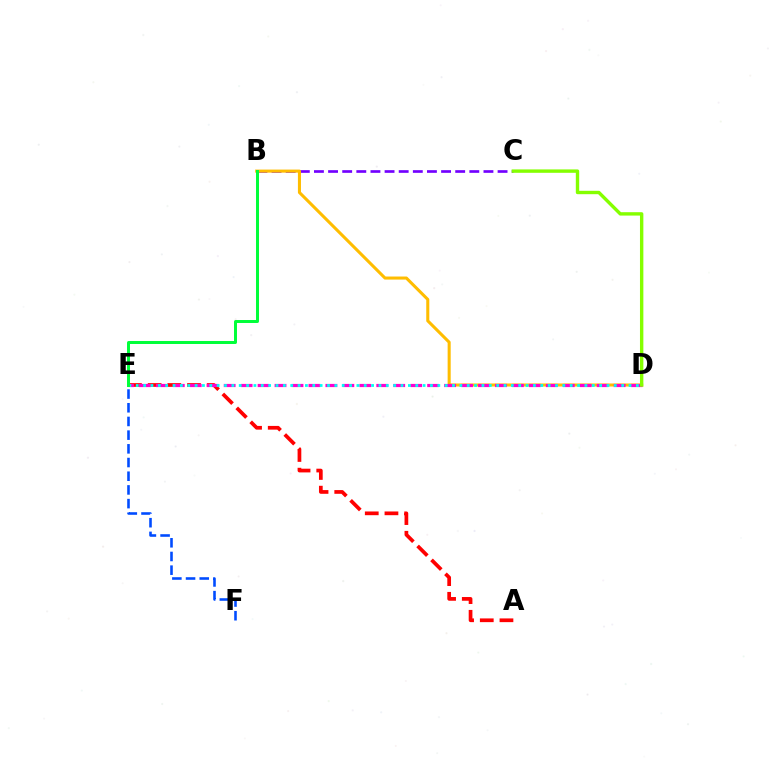{('B', 'C'): [{'color': '#7200ff', 'line_style': 'dashed', 'thickness': 1.92}], ('B', 'D'): [{'color': '#ffbd00', 'line_style': 'solid', 'thickness': 2.2}], ('E', 'F'): [{'color': '#004bff', 'line_style': 'dashed', 'thickness': 1.86}], ('A', 'E'): [{'color': '#ff0000', 'line_style': 'dashed', 'thickness': 2.67}], ('D', 'E'): [{'color': '#ff00cf', 'line_style': 'dashed', 'thickness': 2.3}, {'color': '#00fff6', 'line_style': 'dotted', 'thickness': 2.0}], ('C', 'D'): [{'color': '#84ff00', 'line_style': 'solid', 'thickness': 2.44}], ('B', 'E'): [{'color': '#00ff39', 'line_style': 'solid', 'thickness': 2.14}]}